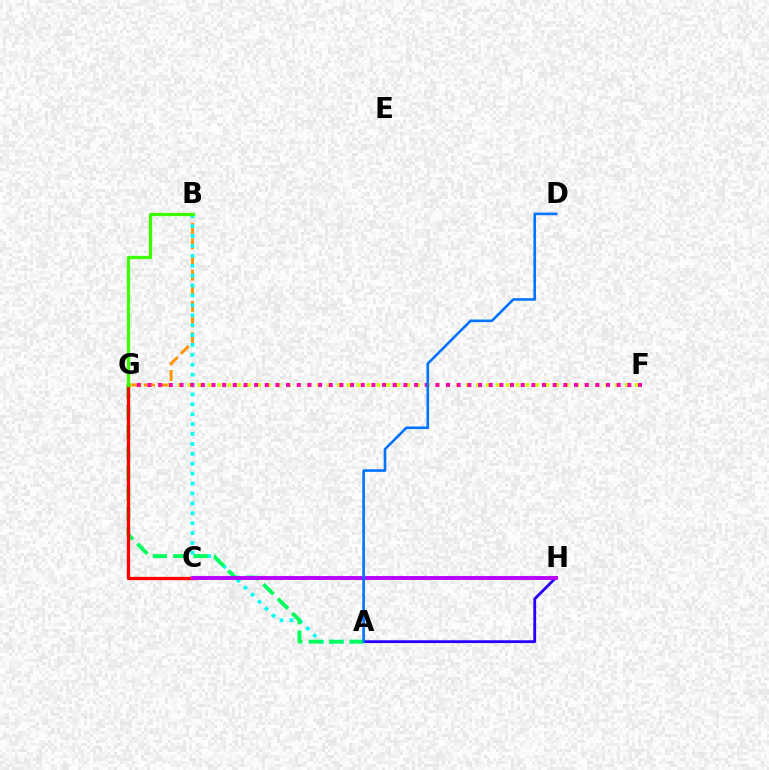{('B', 'G'): [{'color': '#ff9400', 'line_style': 'dashed', 'thickness': 2.12}, {'color': '#3dff00', 'line_style': 'solid', 'thickness': 2.35}], ('A', 'B'): [{'color': '#00fff6', 'line_style': 'dotted', 'thickness': 2.69}], ('A', 'H'): [{'color': '#2500ff', 'line_style': 'solid', 'thickness': 2.02}], ('F', 'G'): [{'color': '#d1ff00', 'line_style': 'dotted', 'thickness': 2.7}, {'color': '#ff00ac', 'line_style': 'dotted', 'thickness': 2.9}], ('A', 'G'): [{'color': '#00ff5c', 'line_style': 'dashed', 'thickness': 2.77}], ('C', 'G'): [{'color': '#ff0000', 'line_style': 'solid', 'thickness': 2.39}], ('C', 'H'): [{'color': '#b900ff', 'line_style': 'solid', 'thickness': 2.8}], ('A', 'D'): [{'color': '#0074ff', 'line_style': 'solid', 'thickness': 1.88}]}